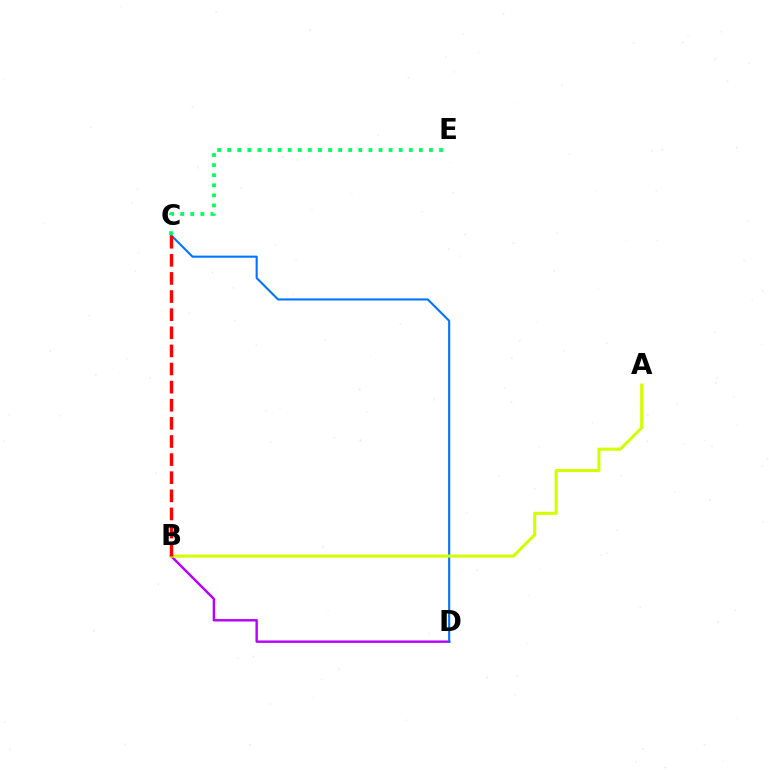{('B', 'D'): [{'color': '#b900ff', 'line_style': 'solid', 'thickness': 1.75}], ('C', 'D'): [{'color': '#0074ff', 'line_style': 'solid', 'thickness': 1.51}], ('A', 'B'): [{'color': '#d1ff00', 'line_style': 'solid', 'thickness': 2.19}], ('B', 'C'): [{'color': '#ff0000', 'line_style': 'dashed', 'thickness': 2.46}], ('C', 'E'): [{'color': '#00ff5c', 'line_style': 'dotted', 'thickness': 2.74}]}